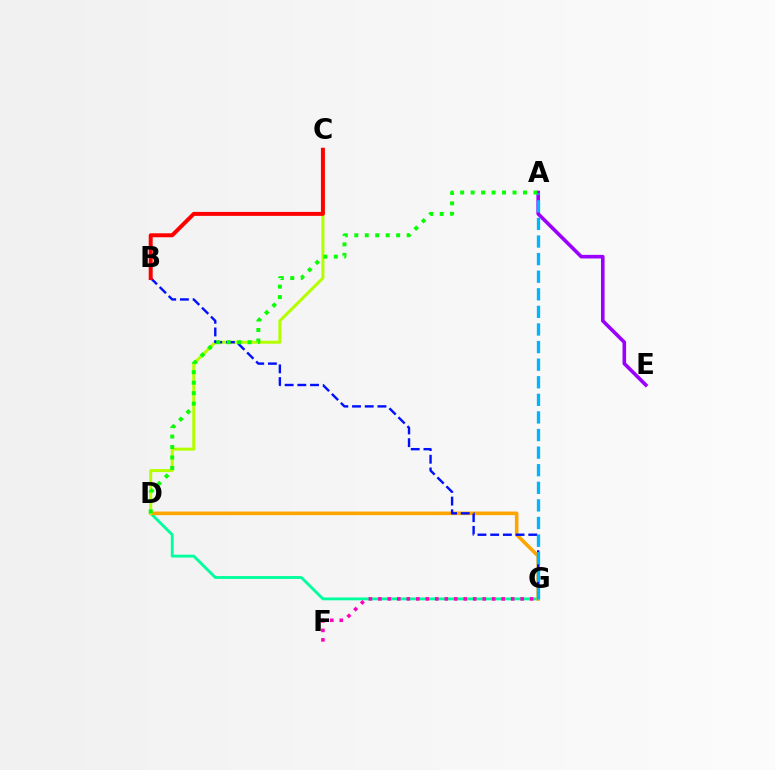{('D', 'G'): [{'color': '#00ff9d', 'line_style': 'solid', 'thickness': 2.05}, {'color': '#ffa500', 'line_style': 'solid', 'thickness': 2.59}], ('C', 'D'): [{'color': '#b3ff00', 'line_style': 'solid', 'thickness': 2.16}], ('B', 'G'): [{'color': '#0010ff', 'line_style': 'dashed', 'thickness': 1.73}], ('B', 'C'): [{'color': '#ff0000', 'line_style': 'solid', 'thickness': 2.86}], ('A', 'E'): [{'color': '#9b00ff', 'line_style': 'solid', 'thickness': 2.6}], ('A', 'G'): [{'color': '#00b5ff', 'line_style': 'dashed', 'thickness': 2.39}], ('A', 'D'): [{'color': '#08ff00', 'line_style': 'dotted', 'thickness': 2.84}], ('F', 'G'): [{'color': '#ff00bd', 'line_style': 'dotted', 'thickness': 2.58}]}